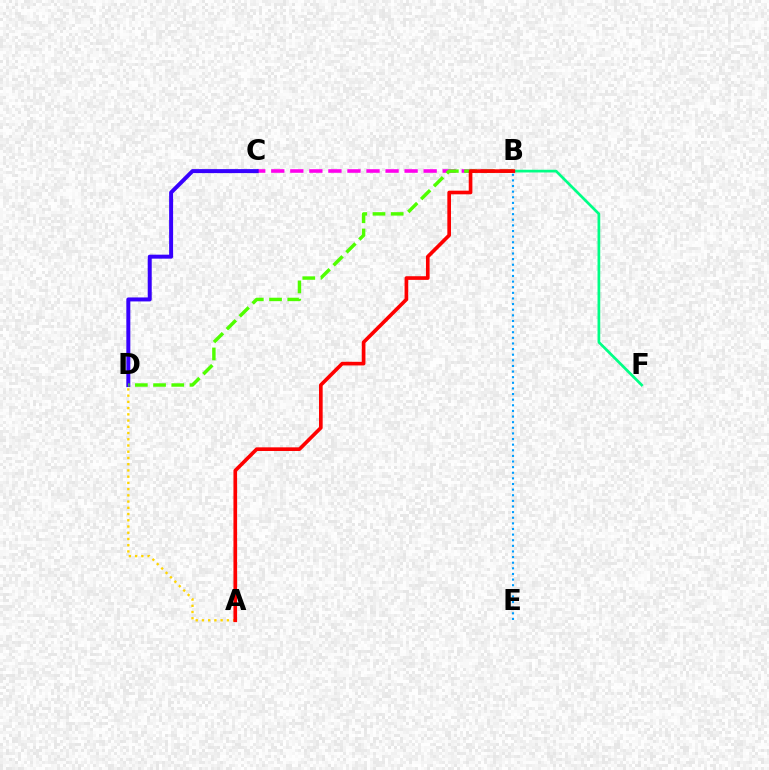{('B', 'C'): [{'color': '#ff00ed', 'line_style': 'dashed', 'thickness': 2.59}], ('C', 'D'): [{'color': '#3700ff', 'line_style': 'solid', 'thickness': 2.87}], ('B', 'F'): [{'color': '#00ff86', 'line_style': 'solid', 'thickness': 1.96}], ('B', 'D'): [{'color': '#4fff00', 'line_style': 'dashed', 'thickness': 2.47}], ('A', 'D'): [{'color': '#ffd500', 'line_style': 'dotted', 'thickness': 1.69}], ('A', 'B'): [{'color': '#ff0000', 'line_style': 'solid', 'thickness': 2.63}], ('B', 'E'): [{'color': '#009eff', 'line_style': 'dotted', 'thickness': 1.53}]}